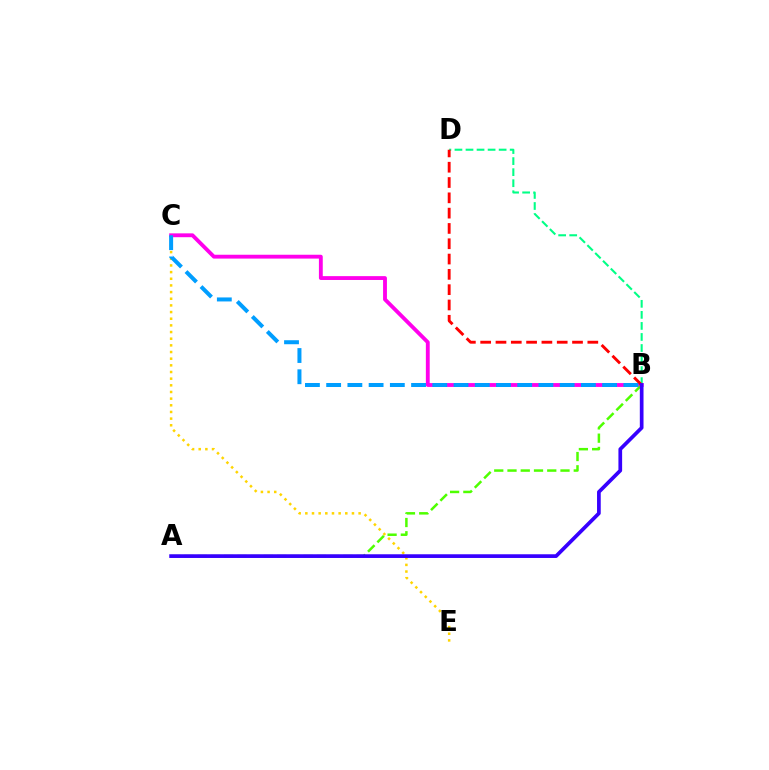{('C', 'E'): [{'color': '#ffd500', 'line_style': 'dotted', 'thickness': 1.81}], ('B', 'D'): [{'color': '#00ff86', 'line_style': 'dashed', 'thickness': 1.5}, {'color': '#ff0000', 'line_style': 'dashed', 'thickness': 2.08}], ('B', 'C'): [{'color': '#ff00ed', 'line_style': 'solid', 'thickness': 2.77}, {'color': '#009eff', 'line_style': 'dashed', 'thickness': 2.88}], ('A', 'B'): [{'color': '#4fff00', 'line_style': 'dashed', 'thickness': 1.8}, {'color': '#3700ff', 'line_style': 'solid', 'thickness': 2.67}]}